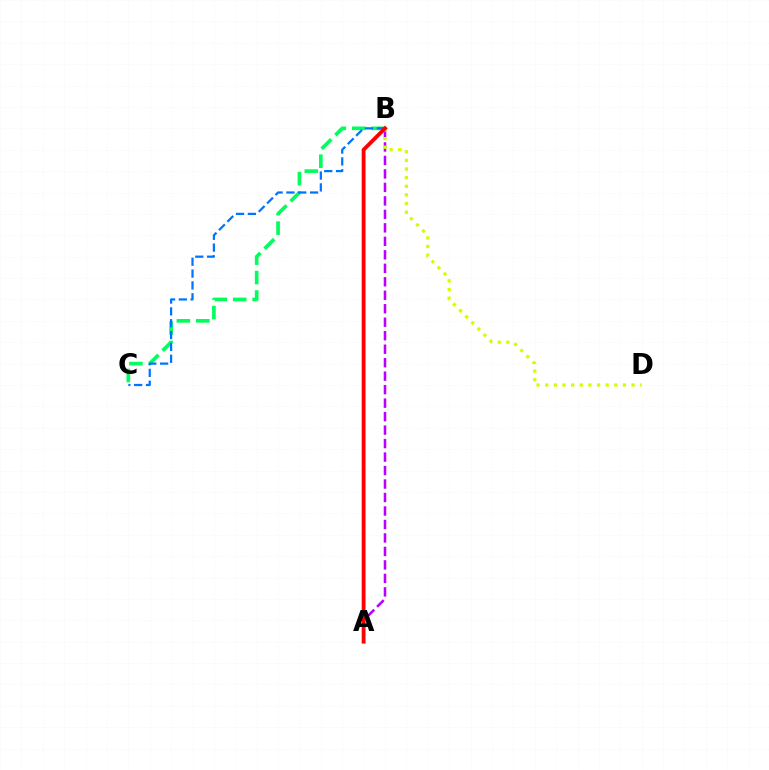{('A', 'B'): [{'color': '#b900ff', 'line_style': 'dashed', 'thickness': 1.83}, {'color': '#ff0000', 'line_style': 'solid', 'thickness': 2.76}], ('B', 'C'): [{'color': '#00ff5c', 'line_style': 'dashed', 'thickness': 2.64}, {'color': '#0074ff', 'line_style': 'dashed', 'thickness': 1.61}], ('B', 'D'): [{'color': '#d1ff00', 'line_style': 'dotted', 'thickness': 2.35}]}